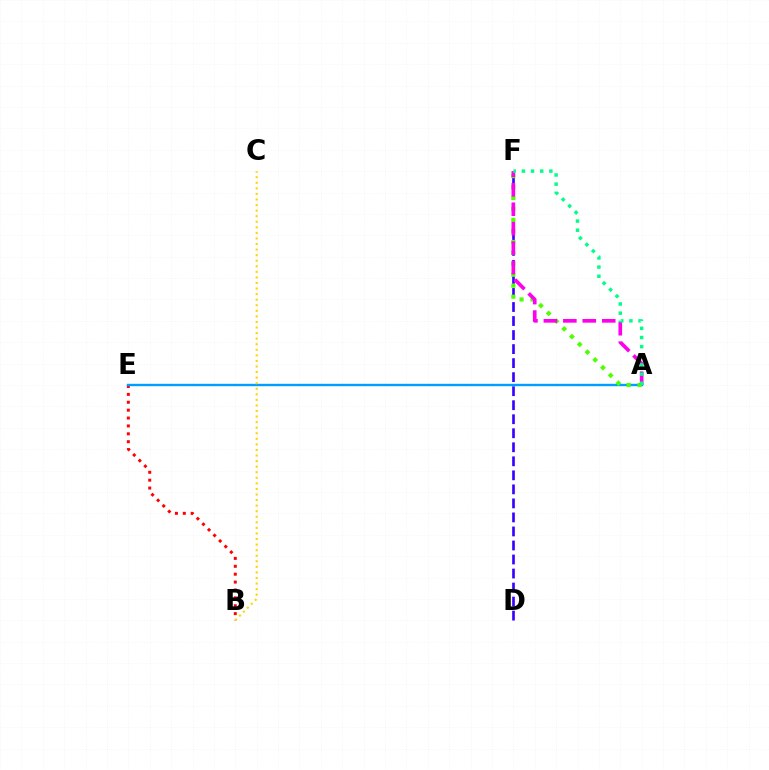{('B', 'E'): [{'color': '#ff0000', 'line_style': 'dotted', 'thickness': 2.14}], ('D', 'F'): [{'color': '#3700ff', 'line_style': 'dashed', 'thickness': 1.91}], ('A', 'E'): [{'color': '#009eff', 'line_style': 'solid', 'thickness': 1.72}], ('A', 'F'): [{'color': '#4fff00', 'line_style': 'dotted', 'thickness': 2.98}, {'color': '#ff00ed', 'line_style': 'dashed', 'thickness': 2.64}, {'color': '#00ff86', 'line_style': 'dotted', 'thickness': 2.49}], ('B', 'C'): [{'color': '#ffd500', 'line_style': 'dotted', 'thickness': 1.51}]}